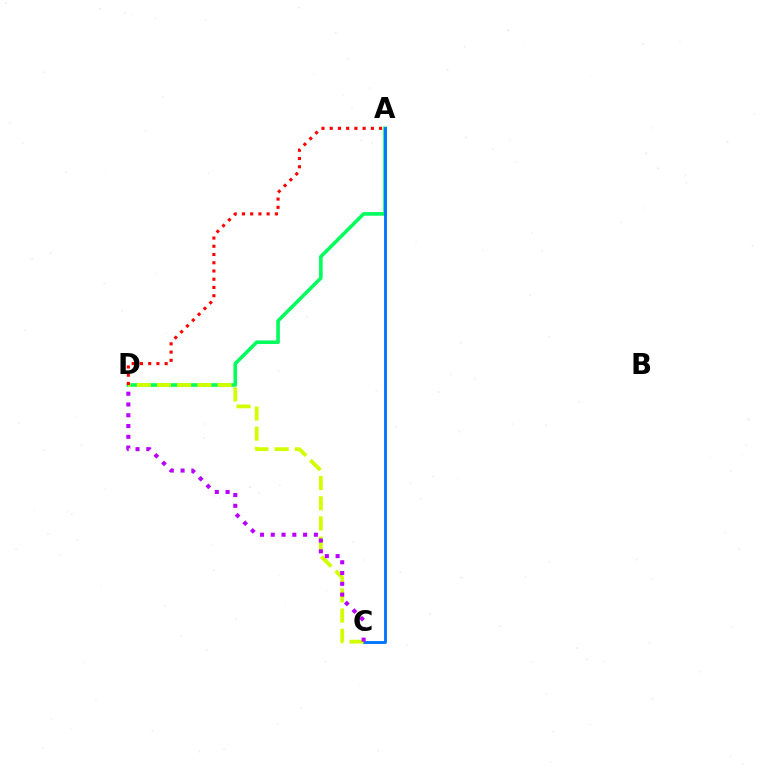{('A', 'D'): [{'color': '#00ff5c', 'line_style': 'solid', 'thickness': 2.59}, {'color': '#ff0000', 'line_style': 'dotted', 'thickness': 2.24}], ('A', 'C'): [{'color': '#0074ff', 'line_style': 'solid', 'thickness': 2.05}], ('C', 'D'): [{'color': '#d1ff00', 'line_style': 'dashed', 'thickness': 2.74}, {'color': '#b900ff', 'line_style': 'dotted', 'thickness': 2.93}]}